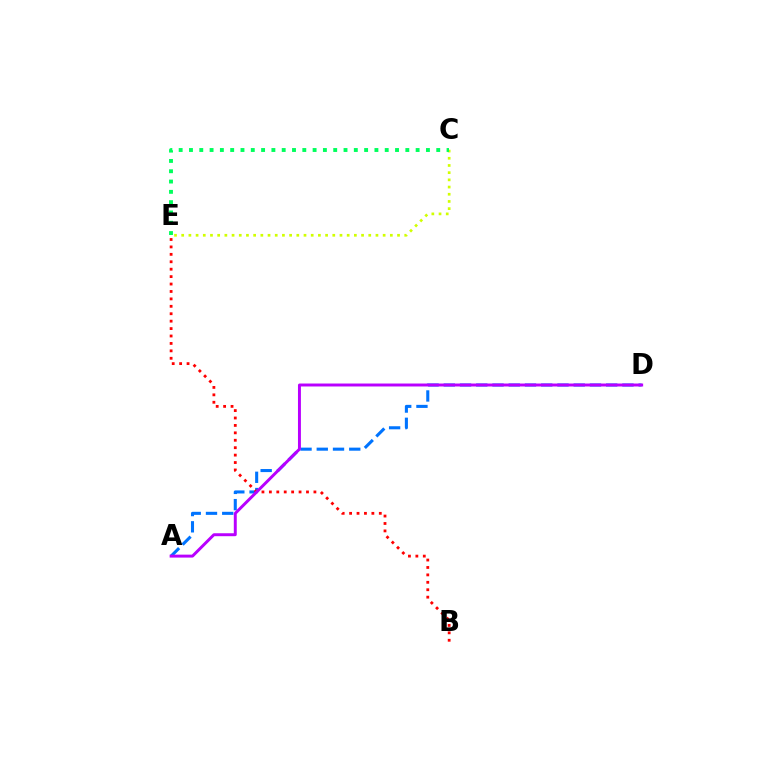{('A', 'D'): [{'color': '#0074ff', 'line_style': 'dashed', 'thickness': 2.21}, {'color': '#b900ff', 'line_style': 'solid', 'thickness': 2.12}], ('B', 'E'): [{'color': '#ff0000', 'line_style': 'dotted', 'thickness': 2.02}], ('C', 'E'): [{'color': '#d1ff00', 'line_style': 'dotted', 'thickness': 1.95}, {'color': '#00ff5c', 'line_style': 'dotted', 'thickness': 2.8}]}